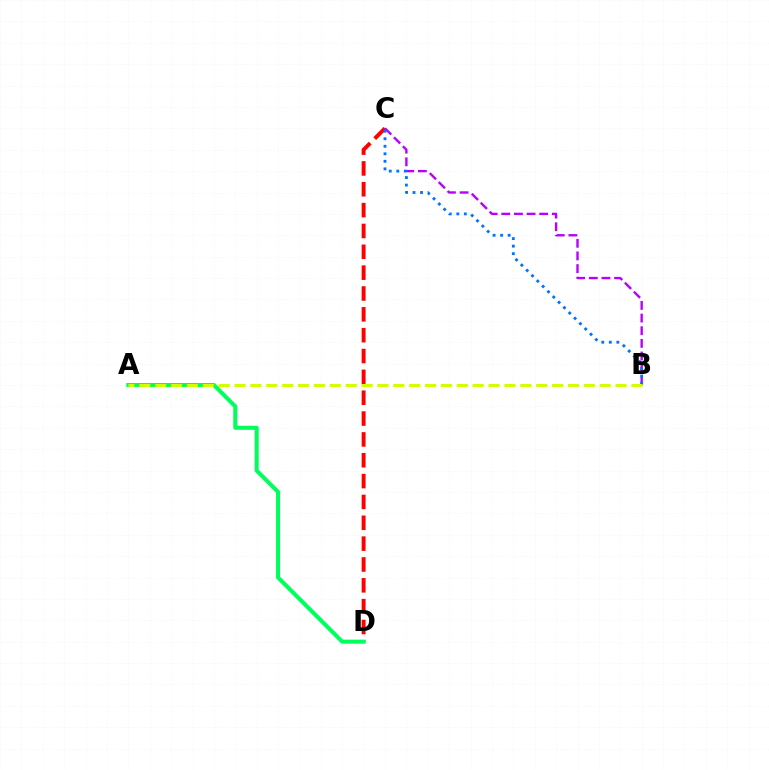{('C', 'D'): [{'color': '#ff0000', 'line_style': 'dashed', 'thickness': 2.83}], ('A', 'D'): [{'color': '#00ff5c', 'line_style': 'solid', 'thickness': 2.91}], ('B', 'C'): [{'color': '#b900ff', 'line_style': 'dashed', 'thickness': 1.72}, {'color': '#0074ff', 'line_style': 'dotted', 'thickness': 2.04}], ('A', 'B'): [{'color': '#d1ff00', 'line_style': 'dashed', 'thickness': 2.16}]}